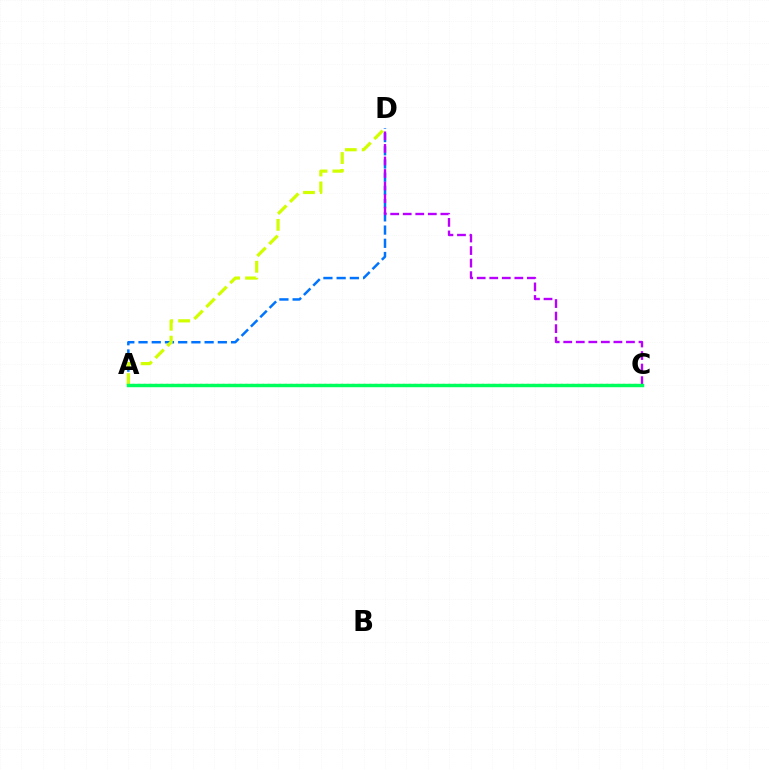{('A', 'C'): [{'color': '#ff0000', 'line_style': 'dotted', 'thickness': 1.53}, {'color': '#00ff5c', 'line_style': 'solid', 'thickness': 2.47}], ('A', 'D'): [{'color': '#0074ff', 'line_style': 'dashed', 'thickness': 1.8}, {'color': '#d1ff00', 'line_style': 'dashed', 'thickness': 2.3}], ('C', 'D'): [{'color': '#b900ff', 'line_style': 'dashed', 'thickness': 1.7}]}